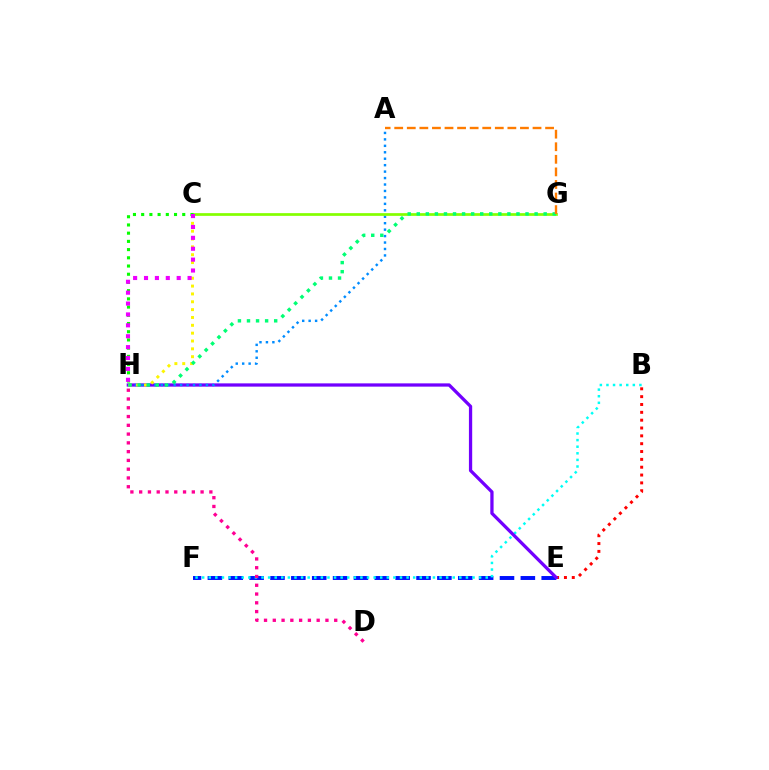{('E', 'F'): [{'color': '#0010ff', 'line_style': 'dashed', 'thickness': 2.83}], ('B', 'F'): [{'color': '#00fff6', 'line_style': 'dotted', 'thickness': 1.79}], ('B', 'E'): [{'color': '#ff0000', 'line_style': 'dotted', 'thickness': 2.13}], ('E', 'H'): [{'color': '#7200ff', 'line_style': 'solid', 'thickness': 2.35}], ('A', 'H'): [{'color': '#008cff', 'line_style': 'dotted', 'thickness': 1.75}], ('D', 'H'): [{'color': '#ff0094', 'line_style': 'dotted', 'thickness': 2.38}], ('C', 'G'): [{'color': '#84ff00', 'line_style': 'solid', 'thickness': 1.96}], ('C', 'H'): [{'color': '#fcf500', 'line_style': 'dotted', 'thickness': 2.13}, {'color': '#08ff00', 'line_style': 'dotted', 'thickness': 2.23}, {'color': '#ee00ff', 'line_style': 'dotted', 'thickness': 2.96}], ('G', 'H'): [{'color': '#00ff74', 'line_style': 'dotted', 'thickness': 2.46}], ('A', 'G'): [{'color': '#ff7c00', 'line_style': 'dashed', 'thickness': 1.71}]}